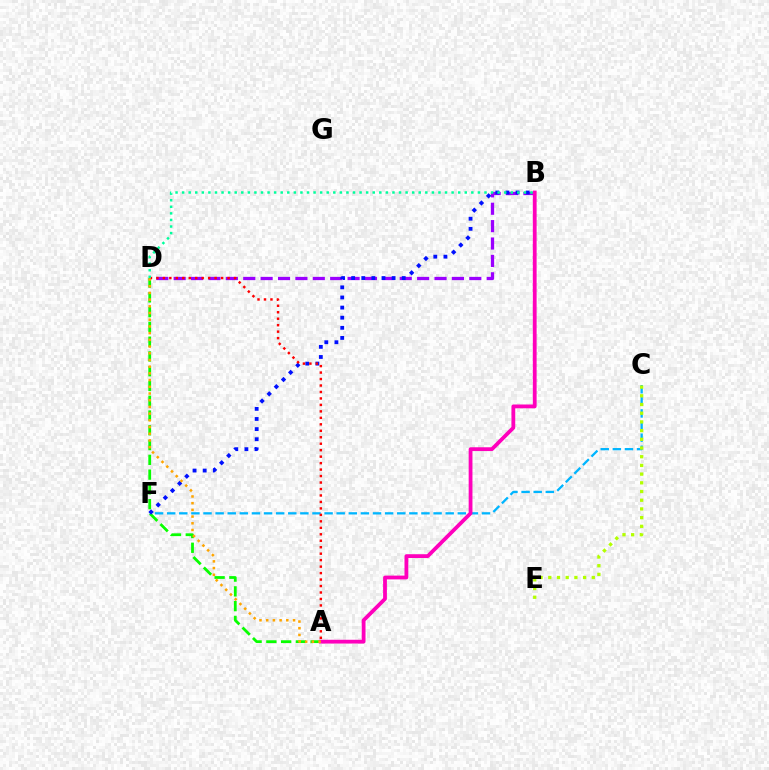{('C', 'F'): [{'color': '#00b5ff', 'line_style': 'dashed', 'thickness': 1.64}], ('A', 'D'): [{'color': '#08ff00', 'line_style': 'dashed', 'thickness': 2.01}, {'color': '#ff0000', 'line_style': 'dotted', 'thickness': 1.76}, {'color': '#ffa500', 'line_style': 'dotted', 'thickness': 1.82}], ('B', 'D'): [{'color': '#9b00ff', 'line_style': 'dashed', 'thickness': 2.36}, {'color': '#00ff9d', 'line_style': 'dotted', 'thickness': 1.79}], ('A', 'B'): [{'color': '#ff00bd', 'line_style': 'solid', 'thickness': 2.73}], ('B', 'F'): [{'color': '#0010ff', 'line_style': 'dotted', 'thickness': 2.75}], ('C', 'E'): [{'color': '#b3ff00', 'line_style': 'dotted', 'thickness': 2.36}]}